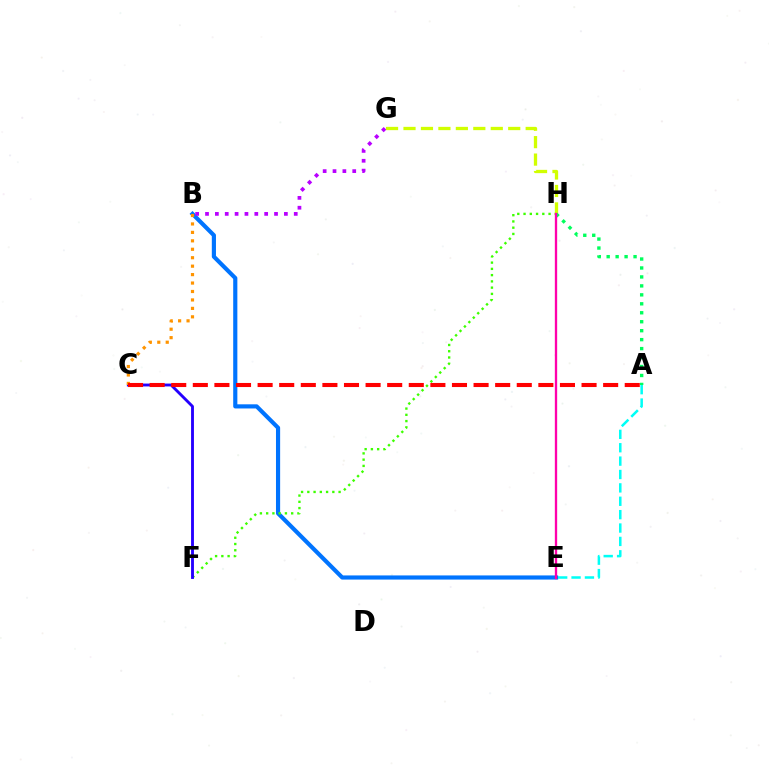{('B', 'E'): [{'color': '#0074ff', 'line_style': 'solid', 'thickness': 2.99}], ('F', 'H'): [{'color': '#3dff00', 'line_style': 'dotted', 'thickness': 1.7}], ('C', 'F'): [{'color': '#2500ff', 'line_style': 'solid', 'thickness': 2.06}], ('B', 'C'): [{'color': '#ff9400', 'line_style': 'dotted', 'thickness': 2.29}], ('A', 'E'): [{'color': '#00fff6', 'line_style': 'dashed', 'thickness': 1.82}], ('B', 'G'): [{'color': '#b900ff', 'line_style': 'dotted', 'thickness': 2.68}], ('G', 'H'): [{'color': '#d1ff00', 'line_style': 'dashed', 'thickness': 2.37}], ('A', 'C'): [{'color': '#ff0000', 'line_style': 'dashed', 'thickness': 2.93}], ('A', 'H'): [{'color': '#00ff5c', 'line_style': 'dotted', 'thickness': 2.43}], ('E', 'H'): [{'color': '#ff00ac', 'line_style': 'solid', 'thickness': 1.68}]}